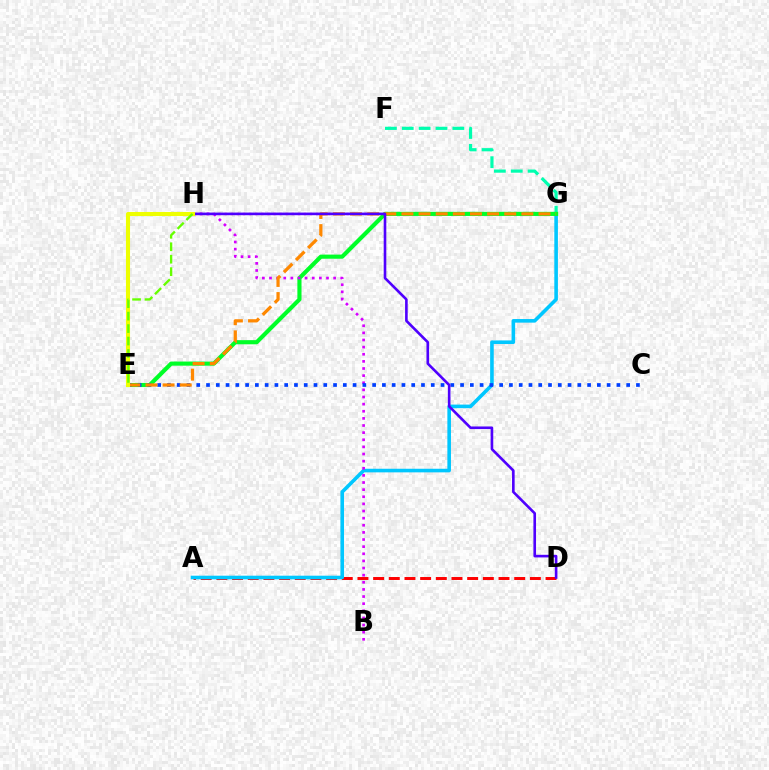{('G', 'H'): [{'color': '#ff00a0', 'line_style': 'dotted', 'thickness': 1.66}], ('F', 'G'): [{'color': '#00ffaf', 'line_style': 'dashed', 'thickness': 2.29}], ('A', 'D'): [{'color': '#ff0000', 'line_style': 'dashed', 'thickness': 2.13}], ('A', 'G'): [{'color': '#00c7ff', 'line_style': 'solid', 'thickness': 2.59}], ('E', 'G'): [{'color': '#00ff27', 'line_style': 'solid', 'thickness': 2.98}, {'color': '#ff8800', 'line_style': 'dashed', 'thickness': 2.33}], ('B', 'H'): [{'color': '#d600ff', 'line_style': 'dotted', 'thickness': 1.94}], ('C', 'E'): [{'color': '#003fff', 'line_style': 'dotted', 'thickness': 2.65}], ('D', 'H'): [{'color': '#4f00ff', 'line_style': 'solid', 'thickness': 1.89}], ('E', 'H'): [{'color': '#eeff00', 'line_style': 'solid', 'thickness': 2.94}, {'color': '#66ff00', 'line_style': 'dashed', 'thickness': 1.69}]}